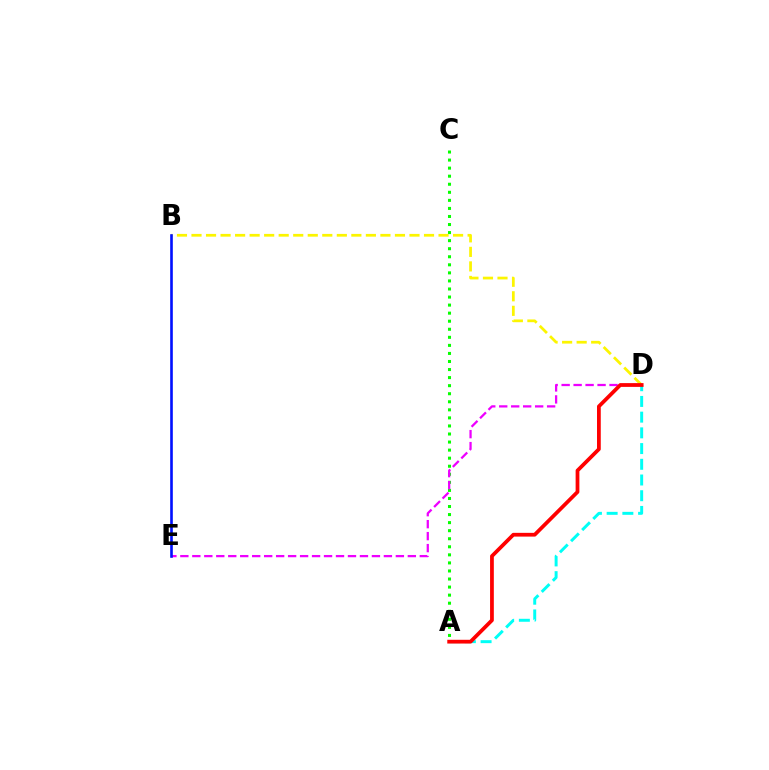{('A', 'C'): [{'color': '#08ff00', 'line_style': 'dotted', 'thickness': 2.19}], ('B', 'D'): [{'color': '#fcf500', 'line_style': 'dashed', 'thickness': 1.97}], ('D', 'E'): [{'color': '#ee00ff', 'line_style': 'dashed', 'thickness': 1.63}], ('A', 'D'): [{'color': '#00fff6', 'line_style': 'dashed', 'thickness': 2.13}, {'color': '#ff0000', 'line_style': 'solid', 'thickness': 2.7}], ('B', 'E'): [{'color': '#0010ff', 'line_style': 'solid', 'thickness': 1.89}]}